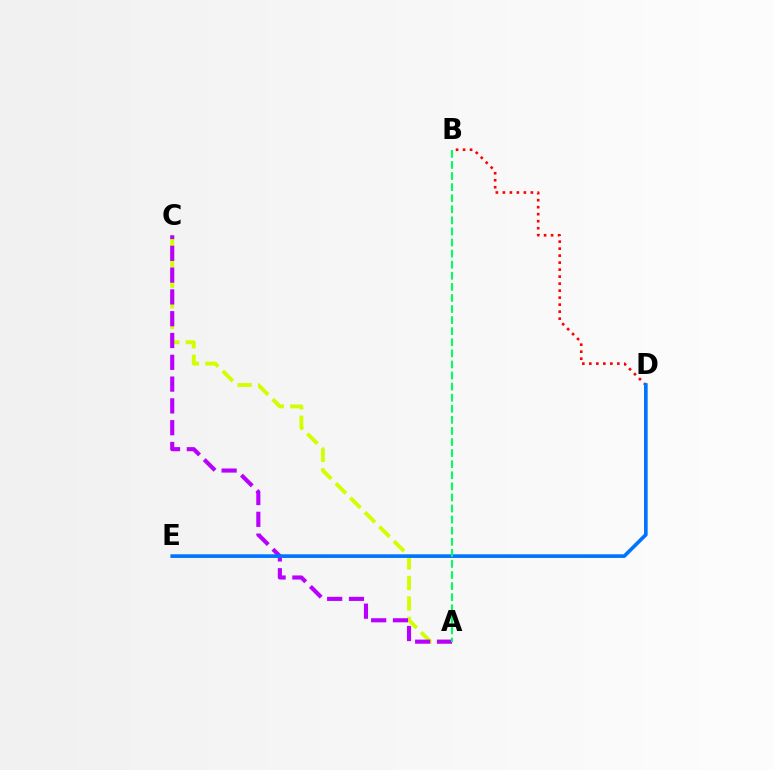{('B', 'D'): [{'color': '#ff0000', 'line_style': 'dotted', 'thickness': 1.9}], ('A', 'C'): [{'color': '#d1ff00', 'line_style': 'dashed', 'thickness': 2.78}, {'color': '#b900ff', 'line_style': 'dashed', 'thickness': 2.96}], ('D', 'E'): [{'color': '#0074ff', 'line_style': 'solid', 'thickness': 2.63}], ('A', 'B'): [{'color': '#00ff5c', 'line_style': 'dashed', 'thickness': 1.51}]}